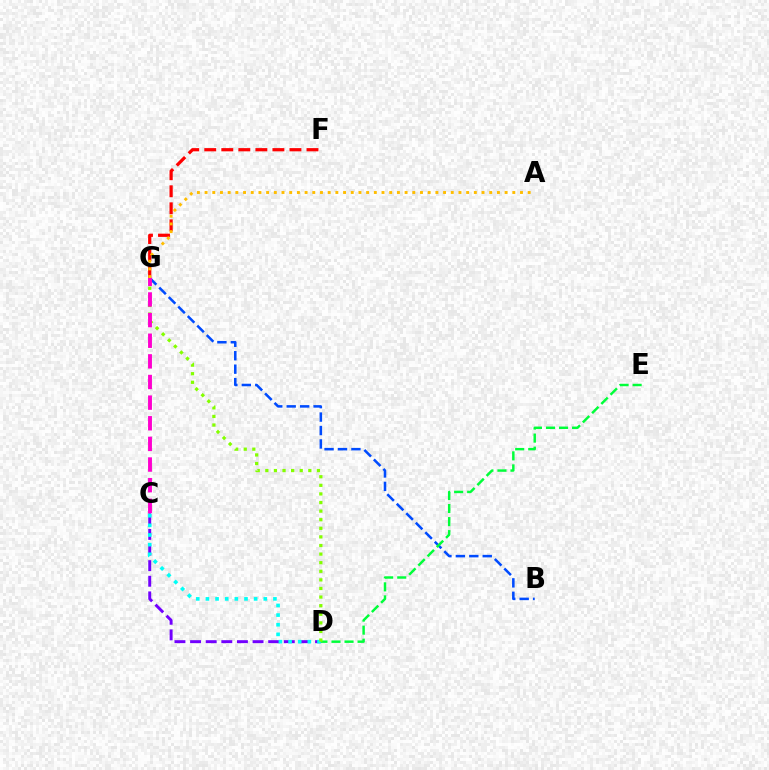{('C', 'D'): [{'color': '#7200ff', 'line_style': 'dashed', 'thickness': 2.12}, {'color': '#00fff6', 'line_style': 'dotted', 'thickness': 2.62}], ('B', 'G'): [{'color': '#004bff', 'line_style': 'dashed', 'thickness': 1.83}], ('F', 'G'): [{'color': '#ff0000', 'line_style': 'dashed', 'thickness': 2.31}], ('D', 'E'): [{'color': '#00ff39', 'line_style': 'dashed', 'thickness': 1.77}], ('A', 'G'): [{'color': '#ffbd00', 'line_style': 'dotted', 'thickness': 2.09}], ('D', 'G'): [{'color': '#84ff00', 'line_style': 'dotted', 'thickness': 2.34}], ('C', 'G'): [{'color': '#ff00cf', 'line_style': 'dashed', 'thickness': 2.8}]}